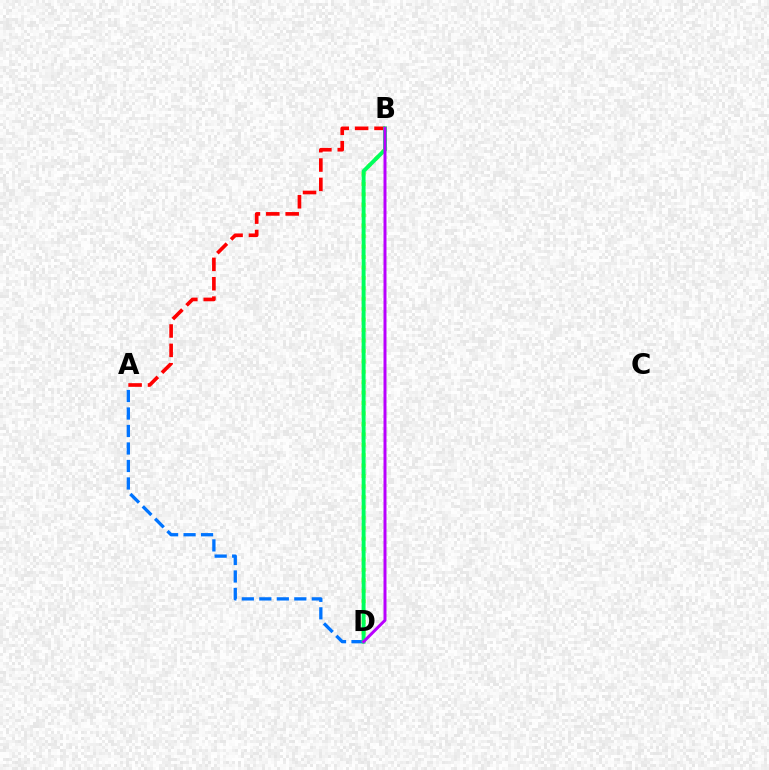{('A', 'D'): [{'color': '#0074ff', 'line_style': 'dashed', 'thickness': 2.38}], ('A', 'B'): [{'color': '#ff0000', 'line_style': 'dashed', 'thickness': 2.63}], ('B', 'D'): [{'color': '#d1ff00', 'line_style': 'dotted', 'thickness': 2.83}, {'color': '#00ff5c', 'line_style': 'solid', 'thickness': 2.81}, {'color': '#b900ff', 'line_style': 'solid', 'thickness': 2.15}]}